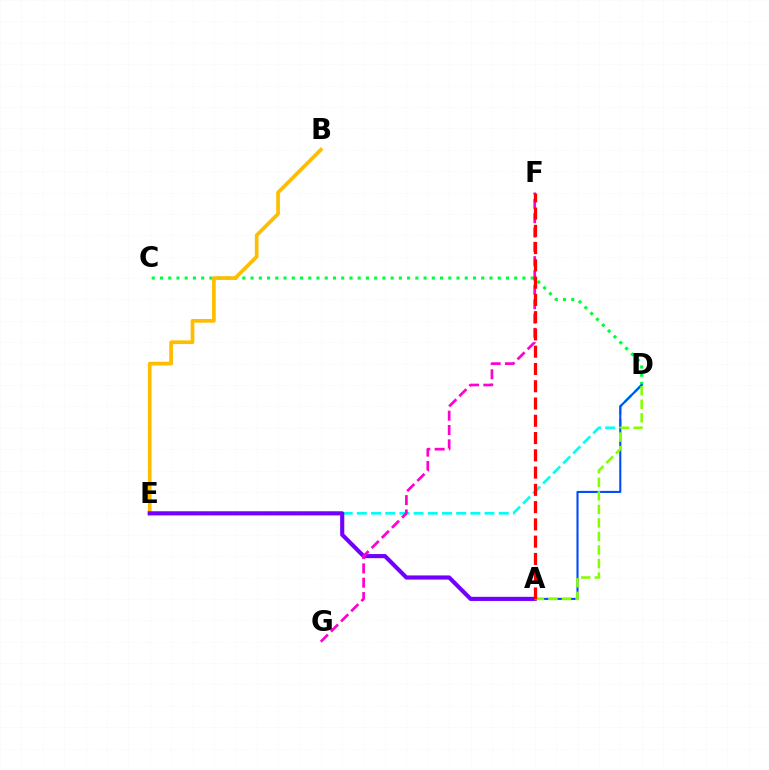{('C', 'D'): [{'color': '#00ff39', 'line_style': 'dotted', 'thickness': 2.24}], ('D', 'E'): [{'color': '#00fff6', 'line_style': 'dashed', 'thickness': 1.93}], ('B', 'E'): [{'color': '#ffbd00', 'line_style': 'solid', 'thickness': 2.67}], ('A', 'E'): [{'color': '#7200ff', 'line_style': 'solid', 'thickness': 2.97}], ('A', 'D'): [{'color': '#004bff', 'line_style': 'solid', 'thickness': 1.5}, {'color': '#84ff00', 'line_style': 'dashed', 'thickness': 1.84}], ('F', 'G'): [{'color': '#ff00cf', 'line_style': 'dashed', 'thickness': 1.95}], ('A', 'F'): [{'color': '#ff0000', 'line_style': 'dashed', 'thickness': 2.35}]}